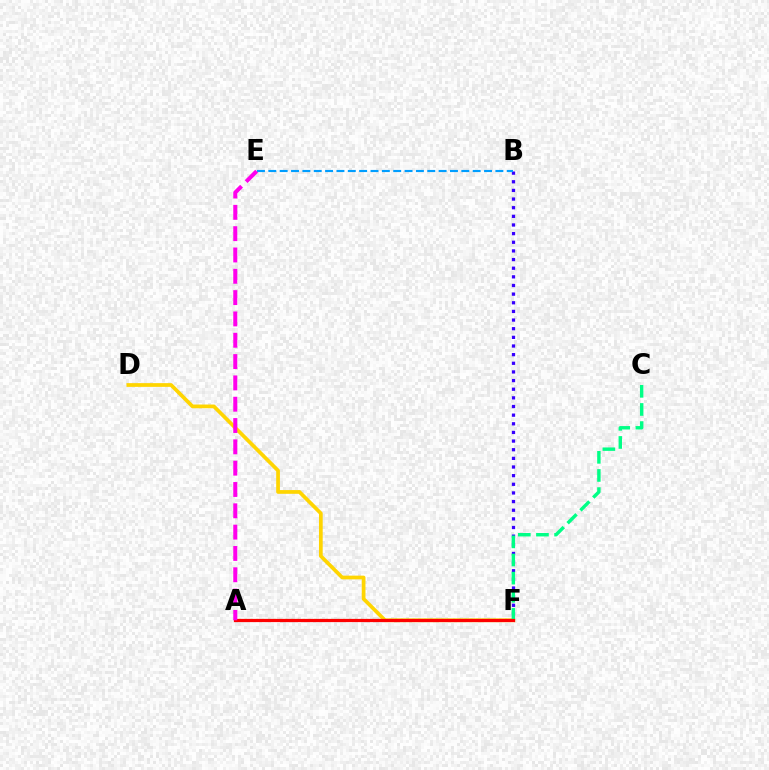{('B', 'F'): [{'color': '#3700ff', 'line_style': 'dotted', 'thickness': 2.35}], ('D', 'F'): [{'color': '#ffd500', 'line_style': 'solid', 'thickness': 2.68}], ('A', 'F'): [{'color': '#4fff00', 'line_style': 'dotted', 'thickness': 1.57}, {'color': '#ff0000', 'line_style': 'solid', 'thickness': 2.31}], ('C', 'F'): [{'color': '#00ff86', 'line_style': 'dashed', 'thickness': 2.46}], ('B', 'E'): [{'color': '#009eff', 'line_style': 'dashed', 'thickness': 1.54}], ('A', 'E'): [{'color': '#ff00ed', 'line_style': 'dashed', 'thickness': 2.9}]}